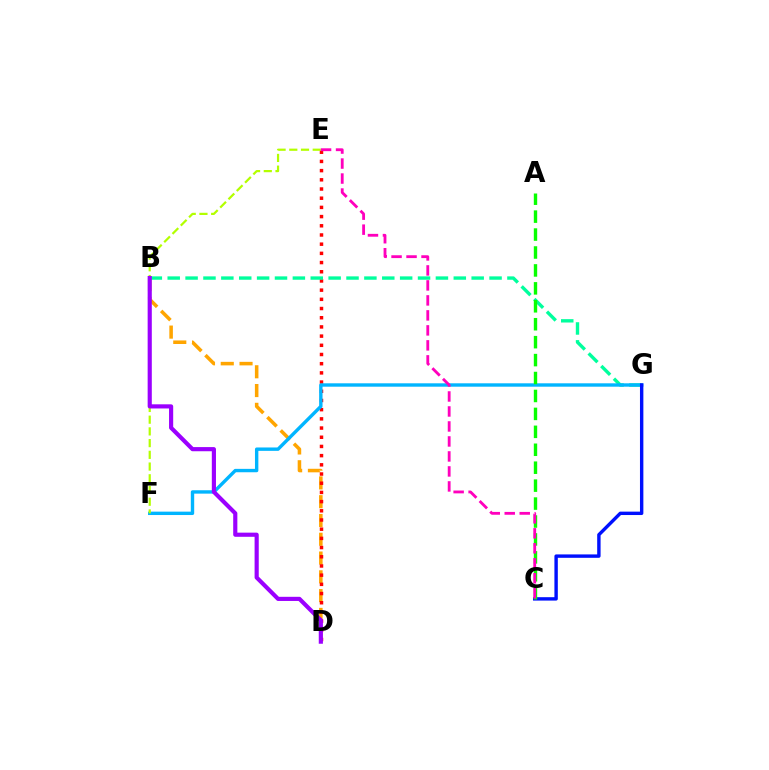{('B', 'D'): [{'color': '#ffa500', 'line_style': 'dashed', 'thickness': 2.55}, {'color': '#9b00ff', 'line_style': 'solid', 'thickness': 2.99}], ('D', 'E'): [{'color': '#ff0000', 'line_style': 'dotted', 'thickness': 2.5}], ('B', 'G'): [{'color': '#00ff9d', 'line_style': 'dashed', 'thickness': 2.43}], ('F', 'G'): [{'color': '#00b5ff', 'line_style': 'solid', 'thickness': 2.44}], ('C', 'G'): [{'color': '#0010ff', 'line_style': 'solid', 'thickness': 2.45}], ('E', 'F'): [{'color': '#b3ff00', 'line_style': 'dashed', 'thickness': 1.59}], ('A', 'C'): [{'color': '#08ff00', 'line_style': 'dashed', 'thickness': 2.44}], ('C', 'E'): [{'color': '#ff00bd', 'line_style': 'dashed', 'thickness': 2.04}]}